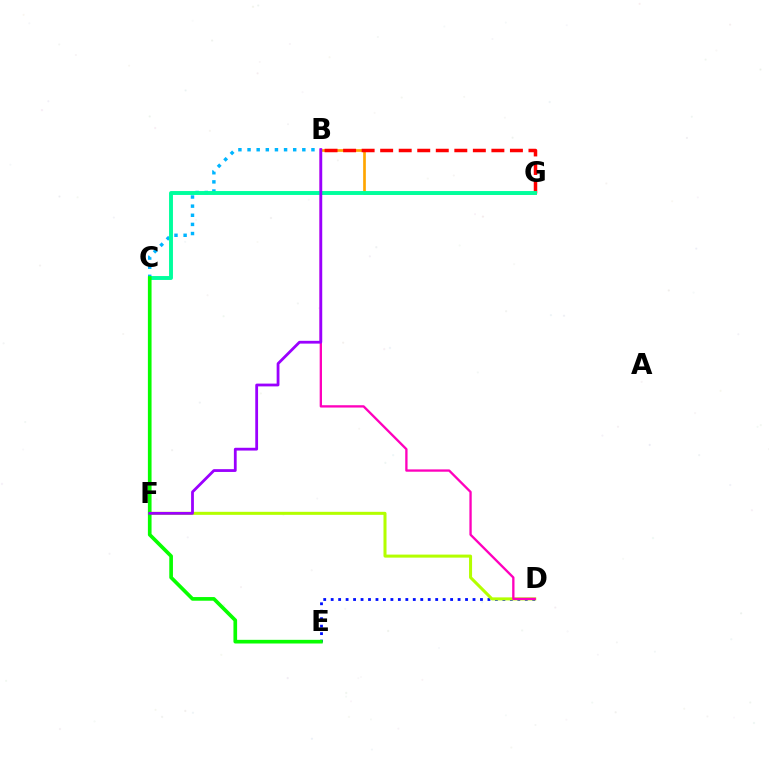{('D', 'E'): [{'color': '#0010ff', 'line_style': 'dotted', 'thickness': 2.03}], ('B', 'C'): [{'color': '#00b5ff', 'line_style': 'dotted', 'thickness': 2.48}], ('D', 'F'): [{'color': '#b3ff00', 'line_style': 'solid', 'thickness': 2.18}], ('B', 'G'): [{'color': '#ffa500', 'line_style': 'solid', 'thickness': 1.93}, {'color': '#ff0000', 'line_style': 'dashed', 'thickness': 2.52}], ('B', 'D'): [{'color': '#ff00bd', 'line_style': 'solid', 'thickness': 1.67}], ('C', 'G'): [{'color': '#00ff9d', 'line_style': 'solid', 'thickness': 2.81}], ('C', 'E'): [{'color': '#08ff00', 'line_style': 'solid', 'thickness': 2.64}], ('B', 'F'): [{'color': '#9b00ff', 'line_style': 'solid', 'thickness': 2.01}]}